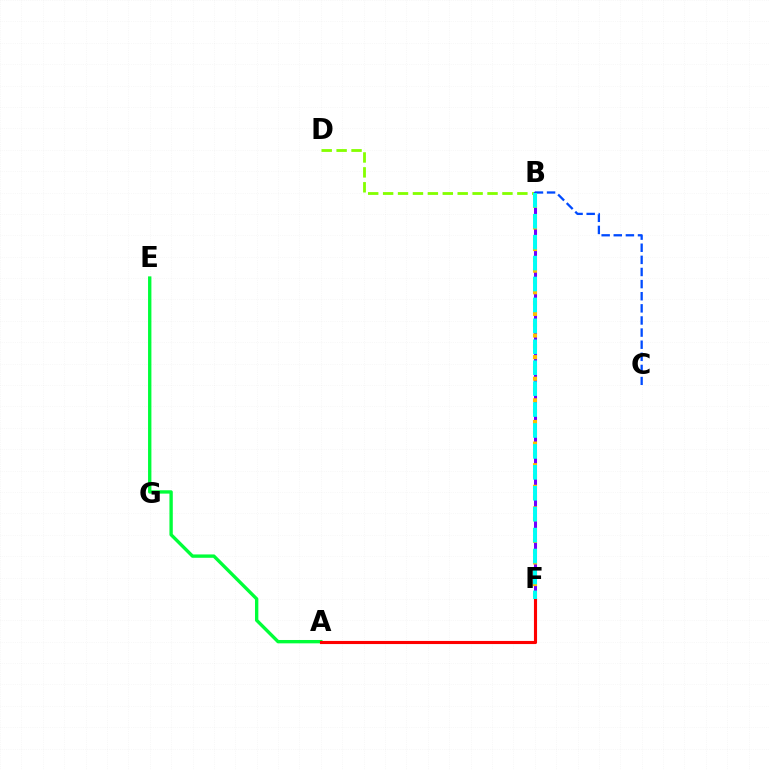{('B', 'F'): [{'color': '#ff00cf', 'line_style': 'dotted', 'thickness': 2.11}, {'color': '#7200ff', 'line_style': 'solid', 'thickness': 2.19}, {'color': '#ffbd00', 'line_style': 'dotted', 'thickness': 2.94}, {'color': '#00fff6', 'line_style': 'dashed', 'thickness': 2.84}], ('A', 'E'): [{'color': '#00ff39', 'line_style': 'solid', 'thickness': 2.42}], ('B', 'D'): [{'color': '#84ff00', 'line_style': 'dashed', 'thickness': 2.03}], ('A', 'F'): [{'color': '#ff0000', 'line_style': 'solid', 'thickness': 2.24}], ('B', 'C'): [{'color': '#004bff', 'line_style': 'dashed', 'thickness': 1.65}]}